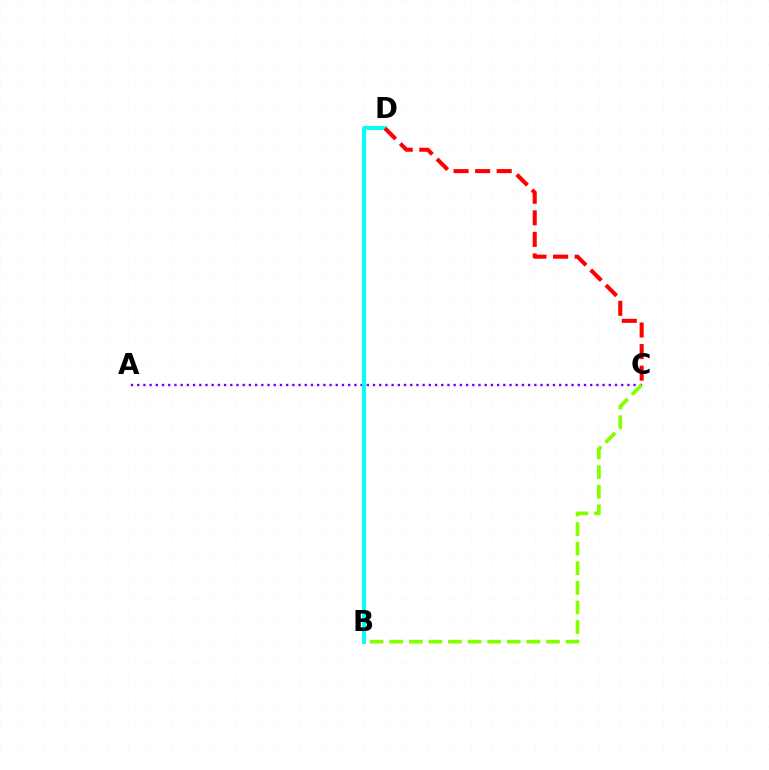{('A', 'C'): [{'color': '#7200ff', 'line_style': 'dotted', 'thickness': 1.69}], ('B', 'D'): [{'color': '#00fff6', 'line_style': 'solid', 'thickness': 2.84}], ('C', 'D'): [{'color': '#ff0000', 'line_style': 'dashed', 'thickness': 2.93}], ('B', 'C'): [{'color': '#84ff00', 'line_style': 'dashed', 'thickness': 2.66}]}